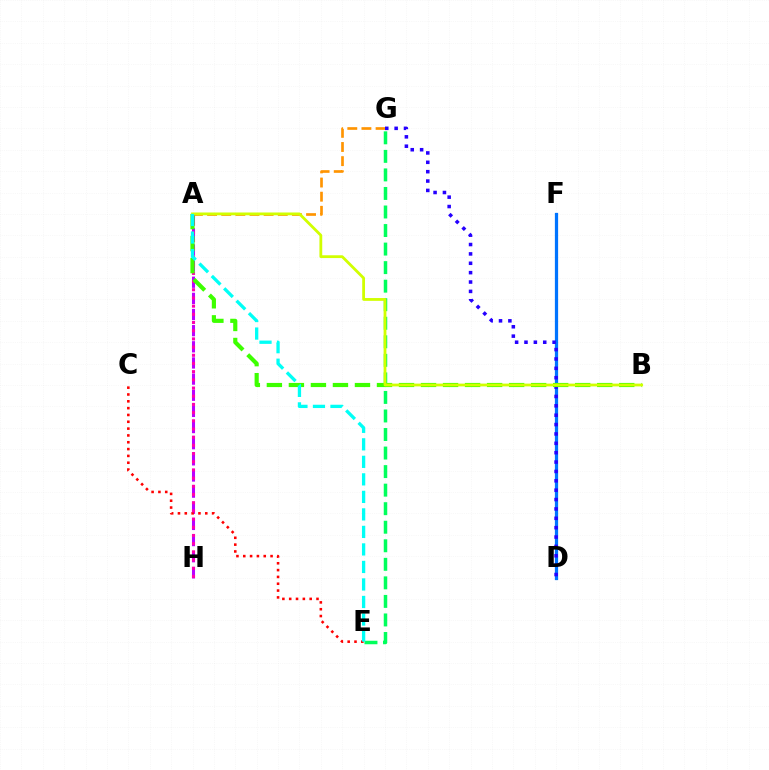{('A', 'G'): [{'color': '#ff9400', 'line_style': 'dashed', 'thickness': 1.92}], ('E', 'G'): [{'color': '#00ff5c', 'line_style': 'dashed', 'thickness': 2.52}], ('A', 'H'): [{'color': '#b900ff', 'line_style': 'dashed', 'thickness': 2.19}, {'color': '#ff00ac', 'line_style': 'dotted', 'thickness': 2.23}], ('C', 'E'): [{'color': '#ff0000', 'line_style': 'dotted', 'thickness': 1.85}], ('D', 'F'): [{'color': '#0074ff', 'line_style': 'solid', 'thickness': 2.33}], ('D', 'G'): [{'color': '#2500ff', 'line_style': 'dotted', 'thickness': 2.55}], ('A', 'B'): [{'color': '#3dff00', 'line_style': 'dashed', 'thickness': 2.99}, {'color': '#d1ff00', 'line_style': 'solid', 'thickness': 2.02}], ('A', 'E'): [{'color': '#00fff6', 'line_style': 'dashed', 'thickness': 2.38}]}